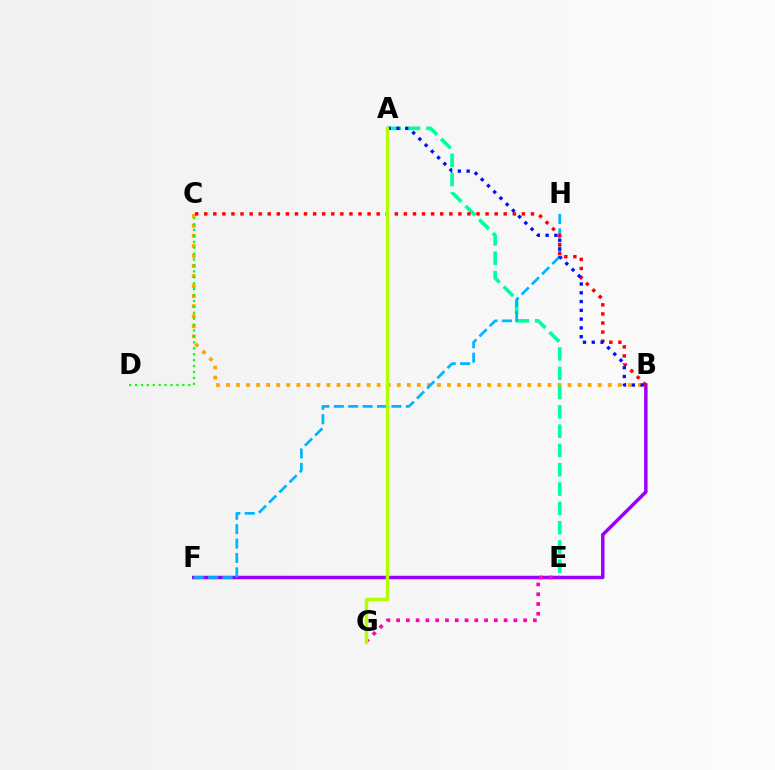{('B', 'C'): [{'color': '#ffa500', 'line_style': 'dotted', 'thickness': 2.73}, {'color': '#ff0000', 'line_style': 'dotted', 'thickness': 2.47}], ('A', 'E'): [{'color': '#00ff9d', 'line_style': 'dashed', 'thickness': 2.62}], ('B', 'F'): [{'color': '#9b00ff', 'line_style': 'solid', 'thickness': 2.5}], ('F', 'H'): [{'color': '#00b5ff', 'line_style': 'dashed', 'thickness': 1.96}], ('E', 'G'): [{'color': '#ff00bd', 'line_style': 'dotted', 'thickness': 2.66}], ('A', 'B'): [{'color': '#0010ff', 'line_style': 'dotted', 'thickness': 2.39}], ('A', 'G'): [{'color': '#b3ff00', 'line_style': 'solid', 'thickness': 2.44}], ('C', 'D'): [{'color': '#08ff00', 'line_style': 'dotted', 'thickness': 1.61}]}